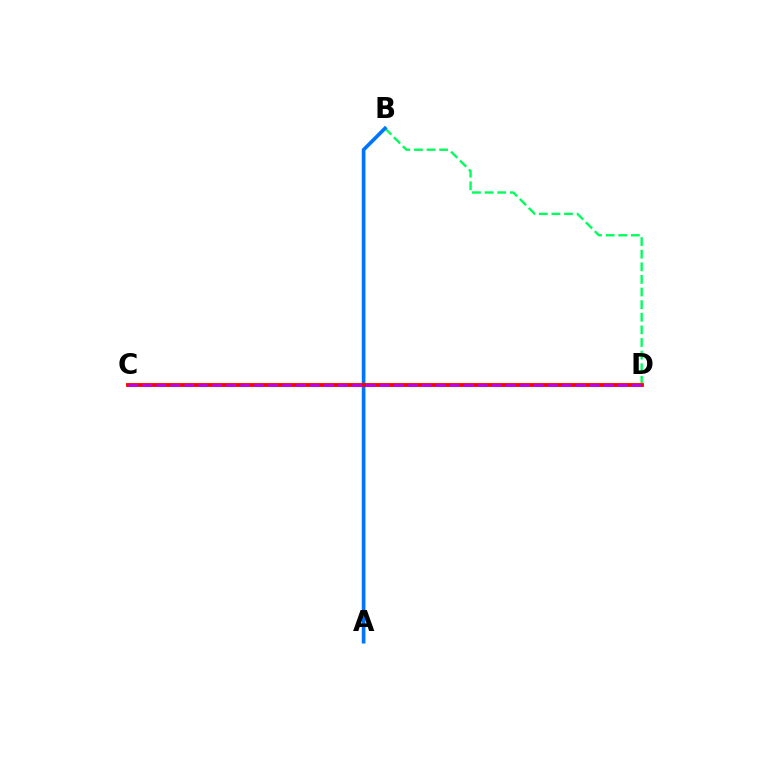{('B', 'D'): [{'color': '#00ff5c', 'line_style': 'dashed', 'thickness': 1.71}], ('C', 'D'): [{'color': '#d1ff00', 'line_style': 'solid', 'thickness': 2.75}, {'color': '#ff0000', 'line_style': 'solid', 'thickness': 2.71}, {'color': '#b900ff', 'line_style': 'dashed', 'thickness': 1.9}], ('A', 'B'): [{'color': '#0074ff', 'line_style': 'solid', 'thickness': 2.63}]}